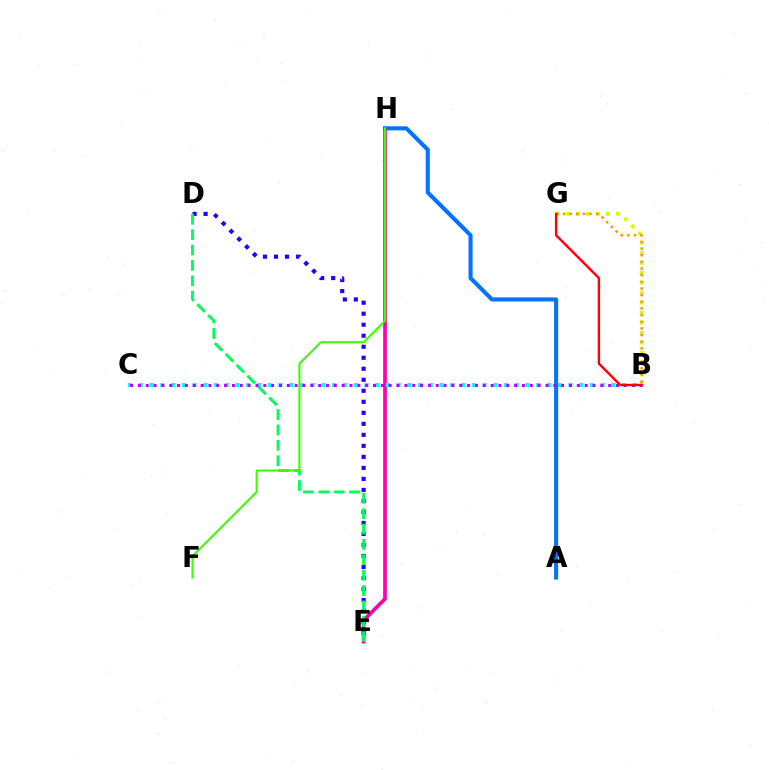{('E', 'H'): [{'color': '#ff00ac', 'line_style': 'solid', 'thickness': 2.66}], ('D', 'E'): [{'color': '#2500ff', 'line_style': 'dotted', 'thickness': 2.99}, {'color': '#00ff5c', 'line_style': 'dashed', 'thickness': 2.09}], ('B', 'G'): [{'color': '#d1ff00', 'line_style': 'dotted', 'thickness': 2.72}, {'color': '#ff9400', 'line_style': 'dotted', 'thickness': 1.81}, {'color': '#ff0000', 'line_style': 'solid', 'thickness': 1.72}], ('B', 'C'): [{'color': '#00fff6', 'line_style': 'dotted', 'thickness': 2.92}, {'color': '#b900ff', 'line_style': 'dotted', 'thickness': 2.13}], ('A', 'H'): [{'color': '#0074ff', 'line_style': 'solid', 'thickness': 2.94}], ('F', 'H'): [{'color': '#3dff00', 'line_style': 'solid', 'thickness': 1.52}]}